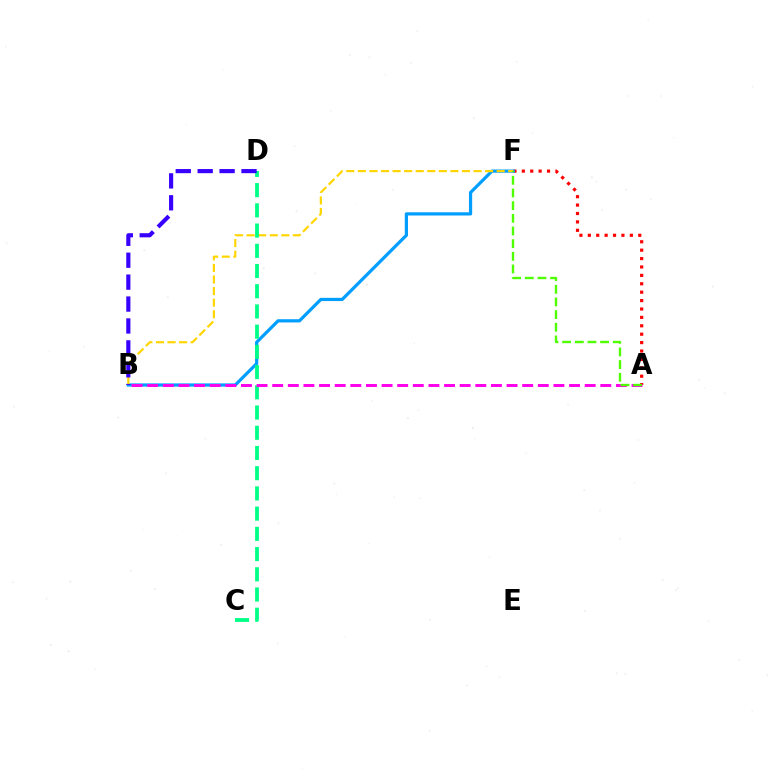{('A', 'F'): [{'color': '#ff0000', 'line_style': 'dotted', 'thickness': 2.28}, {'color': '#4fff00', 'line_style': 'dashed', 'thickness': 1.72}], ('B', 'F'): [{'color': '#009eff', 'line_style': 'solid', 'thickness': 2.32}, {'color': '#ffd500', 'line_style': 'dashed', 'thickness': 1.57}], ('C', 'D'): [{'color': '#00ff86', 'line_style': 'dashed', 'thickness': 2.75}], ('B', 'D'): [{'color': '#3700ff', 'line_style': 'dashed', 'thickness': 2.98}], ('A', 'B'): [{'color': '#ff00ed', 'line_style': 'dashed', 'thickness': 2.12}]}